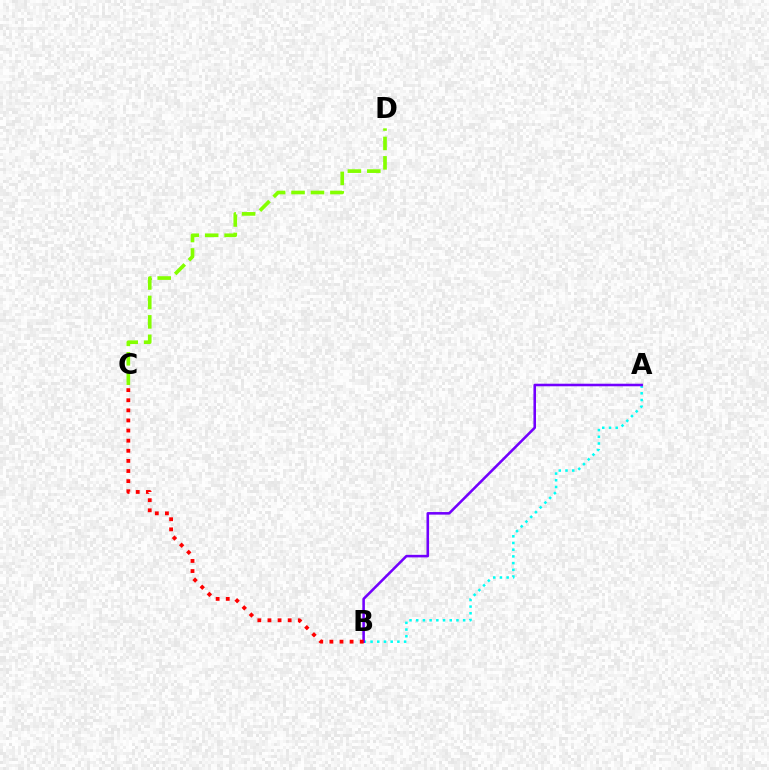{('A', 'B'): [{'color': '#00fff6', 'line_style': 'dotted', 'thickness': 1.82}, {'color': '#7200ff', 'line_style': 'solid', 'thickness': 1.84}], ('B', 'C'): [{'color': '#ff0000', 'line_style': 'dotted', 'thickness': 2.75}], ('C', 'D'): [{'color': '#84ff00', 'line_style': 'dashed', 'thickness': 2.64}]}